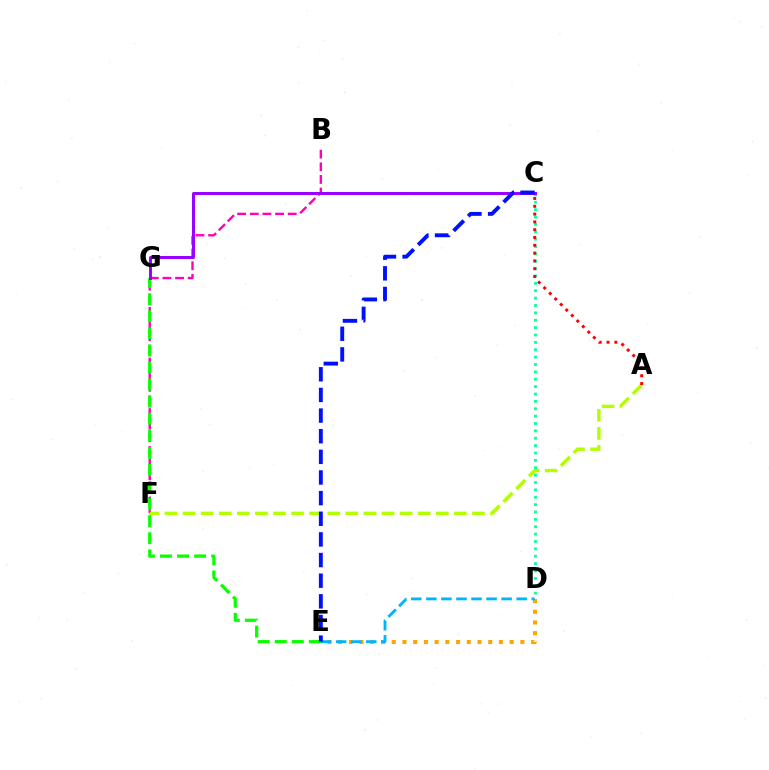{('B', 'F'): [{'color': '#ff00bd', 'line_style': 'dashed', 'thickness': 1.72}], ('C', 'D'): [{'color': '#00ff9d', 'line_style': 'dotted', 'thickness': 2.0}], ('D', 'E'): [{'color': '#ffa500', 'line_style': 'dotted', 'thickness': 2.91}, {'color': '#00b5ff', 'line_style': 'dashed', 'thickness': 2.05}], ('E', 'G'): [{'color': '#08ff00', 'line_style': 'dashed', 'thickness': 2.32}], ('C', 'G'): [{'color': '#9b00ff', 'line_style': 'solid', 'thickness': 2.14}], ('A', 'F'): [{'color': '#b3ff00', 'line_style': 'dashed', 'thickness': 2.46}], ('C', 'E'): [{'color': '#0010ff', 'line_style': 'dashed', 'thickness': 2.8}], ('A', 'C'): [{'color': '#ff0000', 'line_style': 'dotted', 'thickness': 2.12}]}